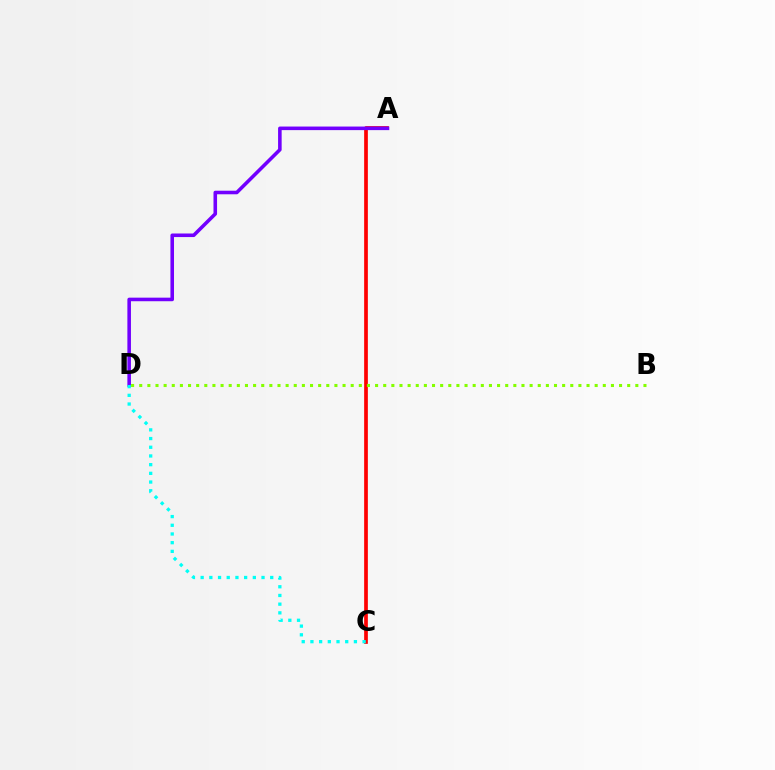{('A', 'C'): [{'color': '#ff0000', 'line_style': 'solid', 'thickness': 2.66}], ('A', 'D'): [{'color': '#7200ff', 'line_style': 'solid', 'thickness': 2.57}], ('B', 'D'): [{'color': '#84ff00', 'line_style': 'dotted', 'thickness': 2.21}], ('C', 'D'): [{'color': '#00fff6', 'line_style': 'dotted', 'thickness': 2.36}]}